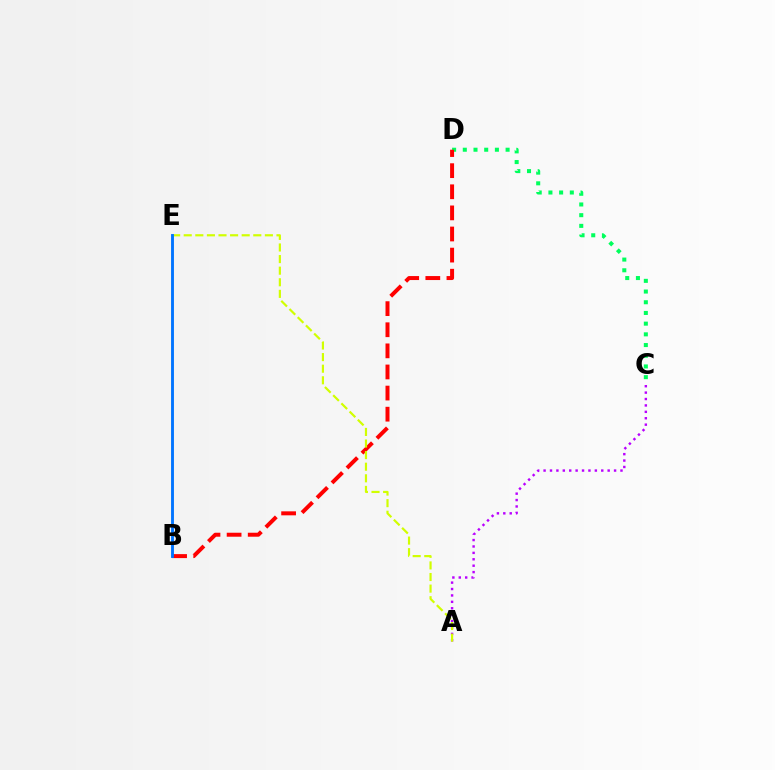{('C', 'D'): [{'color': '#00ff5c', 'line_style': 'dotted', 'thickness': 2.91}], ('B', 'D'): [{'color': '#ff0000', 'line_style': 'dashed', 'thickness': 2.87}], ('A', 'C'): [{'color': '#b900ff', 'line_style': 'dotted', 'thickness': 1.74}], ('A', 'E'): [{'color': '#d1ff00', 'line_style': 'dashed', 'thickness': 1.58}], ('B', 'E'): [{'color': '#0074ff', 'line_style': 'solid', 'thickness': 2.07}]}